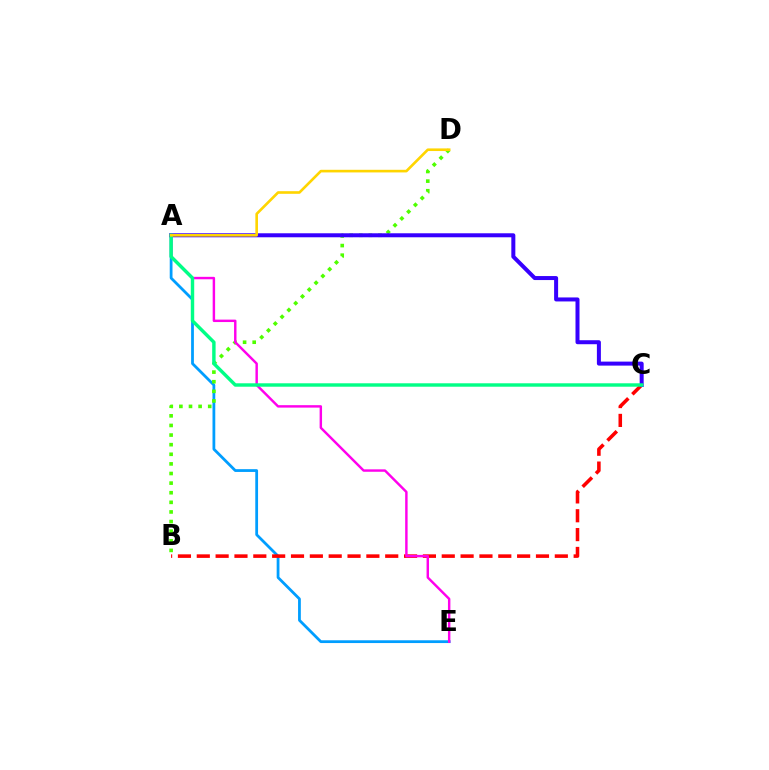{('A', 'E'): [{'color': '#009eff', 'line_style': 'solid', 'thickness': 2.0}, {'color': '#ff00ed', 'line_style': 'solid', 'thickness': 1.76}], ('B', 'D'): [{'color': '#4fff00', 'line_style': 'dotted', 'thickness': 2.61}], ('B', 'C'): [{'color': '#ff0000', 'line_style': 'dashed', 'thickness': 2.56}], ('A', 'C'): [{'color': '#3700ff', 'line_style': 'solid', 'thickness': 2.88}, {'color': '#00ff86', 'line_style': 'solid', 'thickness': 2.46}], ('A', 'D'): [{'color': '#ffd500', 'line_style': 'solid', 'thickness': 1.89}]}